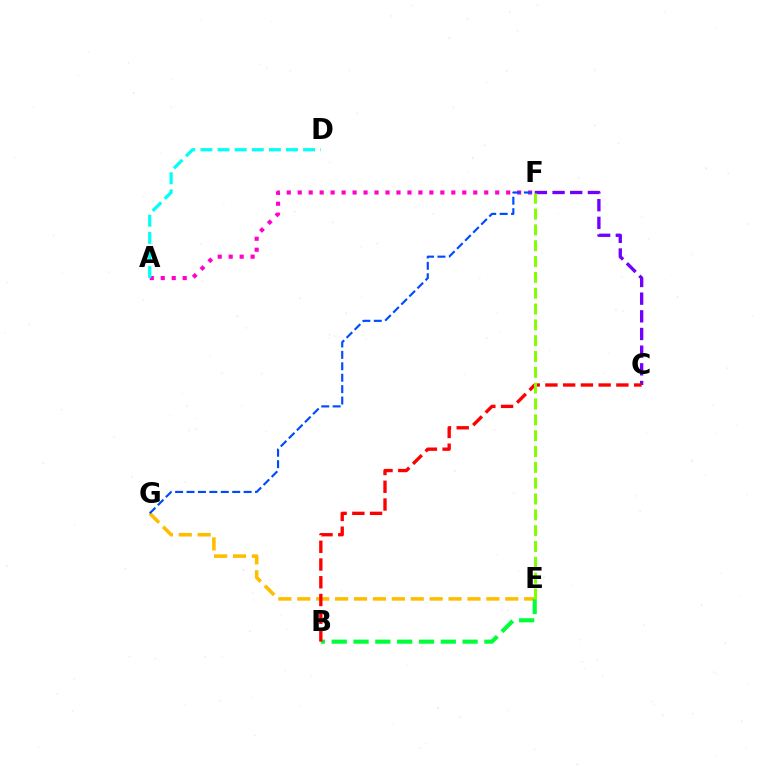{('A', 'F'): [{'color': '#ff00cf', 'line_style': 'dotted', 'thickness': 2.98}], ('E', 'G'): [{'color': '#ffbd00', 'line_style': 'dashed', 'thickness': 2.57}], ('C', 'F'): [{'color': '#7200ff', 'line_style': 'dashed', 'thickness': 2.4}], ('B', 'E'): [{'color': '#00ff39', 'line_style': 'dashed', 'thickness': 2.96}], ('A', 'D'): [{'color': '#00fff6', 'line_style': 'dashed', 'thickness': 2.32}], ('B', 'C'): [{'color': '#ff0000', 'line_style': 'dashed', 'thickness': 2.41}], ('F', 'G'): [{'color': '#004bff', 'line_style': 'dashed', 'thickness': 1.55}], ('E', 'F'): [{'color': '#84ff00', 'line_style': 'dashed', 'thickness': 2.15}]}